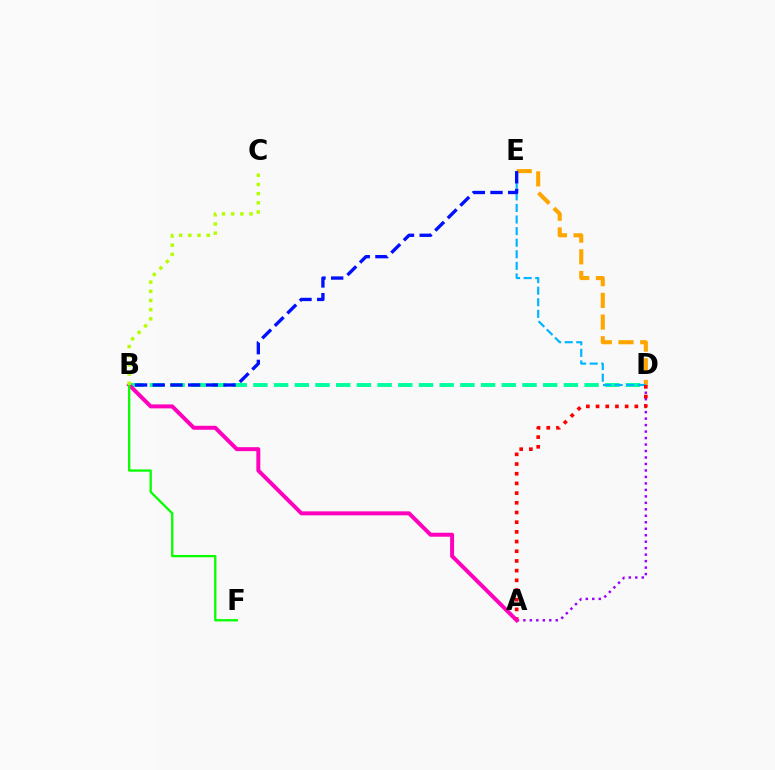{('A', 'D'): [{'color': '#9b00ff', 'line_style': 'dotted', 'thickness': 1.76}, {'color': '#ff0000', 'line_style': 'dotted', 'thickness': 2.63}], ('D', 'E'): [{'color': '#ffa500', 'line_style': 'dashed', 'thickness': 2.95}, {'color': '#00b5ff', 'line_style': 'dashed', 'thickness': 1.57}], ('B', 'D'): [{'color': '#00ff9d', 'line_style': 'dashed', 'thickness': 2.81}], ('A', 'B'): [{'color': '#ff00bd', 'line_style': 'solid', 'thickness': 2.86}], ('B', 'E'): [{'color': '#0010ff', 'line_style': 'dashed', 'thickness': 2.4}], ('B', 'F'): [{'color': '#08ff00', 'line_style': 'solid', 'thickness': 1.66}], ('B', 'C'): [{'color': '#b3ff00', 'line_style': 'dotted', 'thickness': 2.49}]}